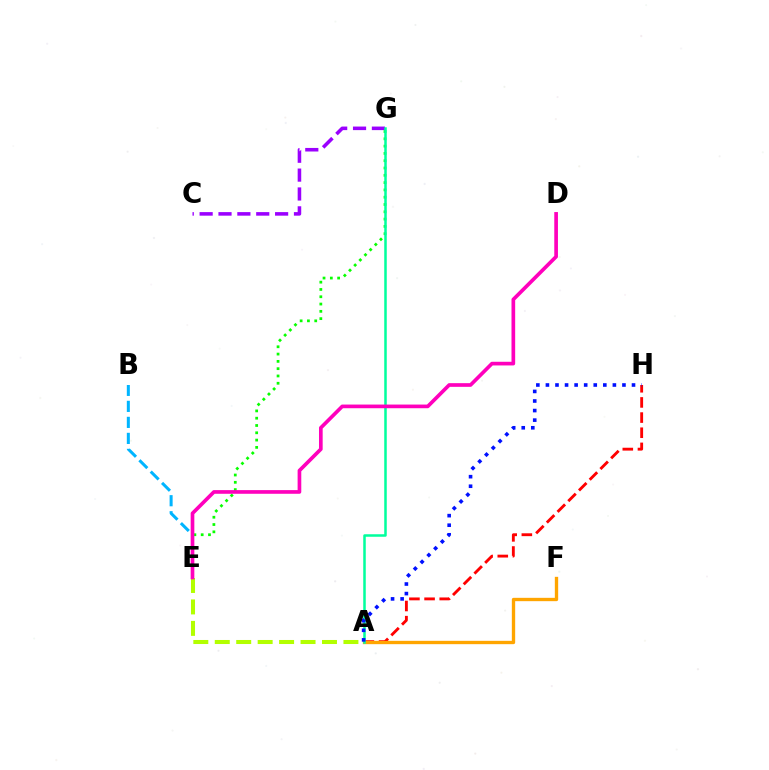{('A', 'E'): [{'color': '#b3ff00', 'line_style': 'dashed', 'thickness': 2.91}], ('A', 'H'): [{'color': '#ff0000', 'line_style': 'dashed', 'thickness': 2.06}, {'color': '#0010ff', 'line_style': 'dotted', 'thickness': 2.6}], ('C', 'G'): [{'color': '#9b00ff', 'line_style': 'dashed', 'thickness': 2.56}], ('B', 'E'): [{'color': '#00b5ff', 'line_style': 'dashed', 'thickness': 2.17}], ('A', 'F'): [{'color': '#ffa500', 'line_style': 'solid', 'thickness': 2.4}], ('E', 'G'): [{'color': '#08ff00', 'line_style': 'dotted', 'thickness': 1.98}], ('A', 'G'): [{'color': '#00ff9d', 'line_style': 'solid', 'thickness': 1.81}], ('D', 'E'): [{'color': '#ff00bd', 'line_style': 'solid', 'thickness': 2.64}]}